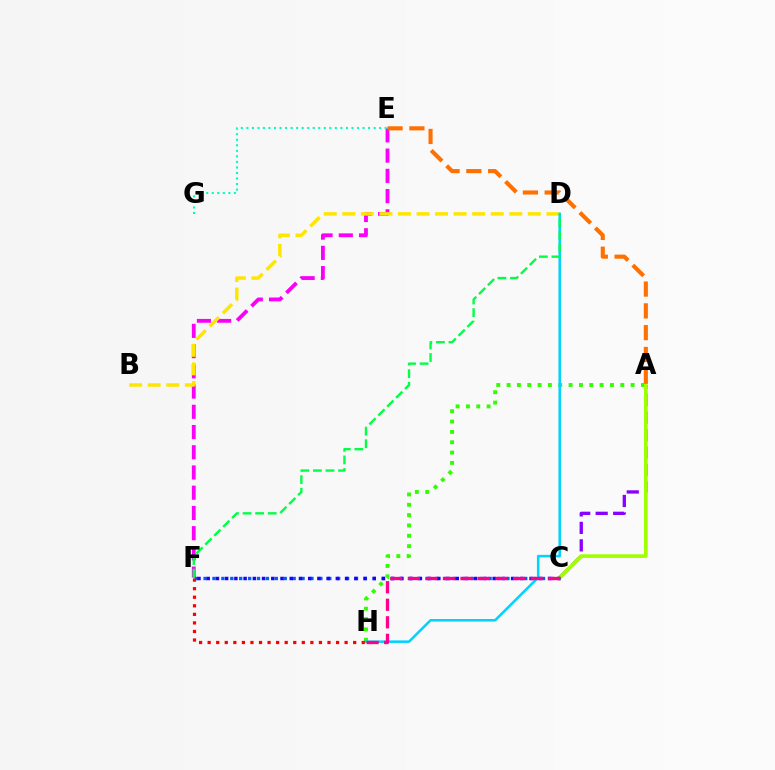{('E', 'F'): [{'color': '#fa00f9', 'line_style': 'dashed', 'thickness': 2.75}], ('A', 'C'): [{'color': '#8a00ff', 'line_style': 'dashed', 'thickness': 2.38}, {'color': '#a2ff00', 'line_style': 'solid', 'thickness': 2.65}], ('C', 'F'): [{'color': '#005dff', 'line_style': 'dotted', 'thickness': 2.42}, {'color': '#1900ff', 'line_style': 'dotted', 'thickness': 2.51}], ('B', 'D'): [{'color': '#ffe600', 'line_style': 'dashed', 'thickness': 2.52}], ('A', 'H'): [{'color': '#31ff00', 'line_style': 'dotted', 'thickness': 2.81}], ('D', 'H'): [{'color': '#00d3ff', 'line_style': 'solid', 'thickness': 1.83}], ('E', 'G'): [{'color': '#00ffbb', 'line_style': 'dotted', 'thickness': 1.5}], ('C', 'H'): [{'color': '#ff0088', 'line_style': 'dashed', 'thickness': 2.38}], ('A', 'E'): [{'color': '#ff7000', 'line_style': 'dashed', 'thickness': 2.96}], ('F', 'H'): [{'color': '#ff0000', 'line_style': 'dotted', 'thickness': 2.33}], ('D', 'F'): [{'color': '#00ff45', 'line_style': 'dashed', 'thickness': 1.71}]}